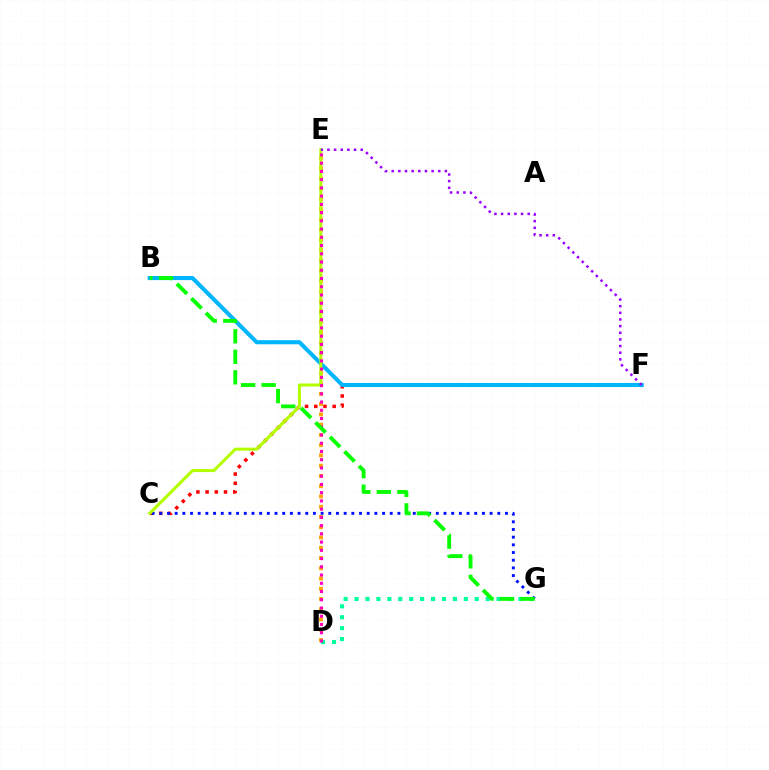{('D', 'E'): [{'color': '#ffa500', 'line_style': 'dotted', 'thickness': 2.79}, {'color': '#ff00bd', 'line_style': 'dotted', 'thickness': 2.24}], ('C', 'F'): [{'color': '#ff0000', 'line_style': 'dotted', 'thickness': 2.5}], ('B', 'F'): [{'color': '#00b5ff', 'line_style': 'solid', 'thickness': 2.94}], ('C', 'G'): [{'color': '#0010ff', 'line_style': 'dotted', 'thickness': 2.09}], ('C', 'E'): [{'color': '#b3ff00', 'line_style': 'solid', 'thickness': 2.19}], ('E', 'F'): [{'color': '#9b00ff', 'line_style': 'dotted', 'thickness': 1.81}], ('D', 'G'): [{'color': '#00ff9d', 'line_style': 'dotted', 'thickness': 2.97}], ('B', 'G'): [{'color': '#08ff00', 'line_style': 'dashed', 'thickness': 2.79}]}